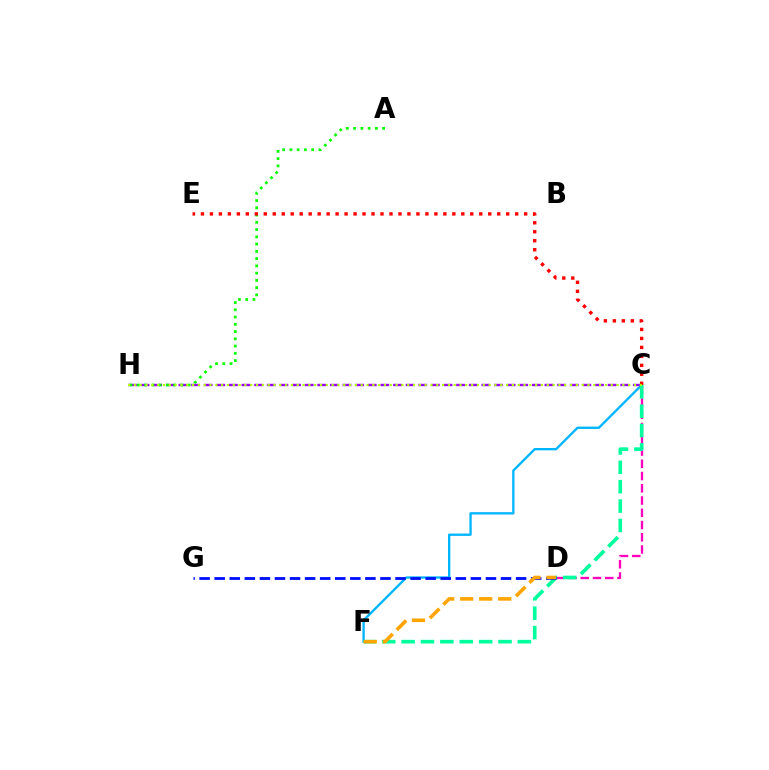{('C', 'D'): [{'color': '#ff00bd', 'line_style': 'dashed', 'thickness': 1.66}], ('C', 'F'): [{'color': '#00b5ff', 'line_style': 'solid', 'thickness': 1.68}, {'color': '#00ff9d', 'line_style': 'dashed', 'thickness': 2.63}], ('C', 'H'): [{'color': '#9b00ff', 'line_style': 'dashed', 'thickness': 1.71}, {'color': '#b3ff00', 'line_style': 'dotted', 'thickness': 1.58}], ('A', 'H'): [{'color': '#08ff00', 'line_style': 'dotted', 'thickness': 1.97}], ('D', 'G'): [{'color': '#0010ff', 'line_style': 'dashed', 'thickness': 2.05}], ('C', 'E'): [{'color': '#ff0000', 'line_style': 'dotted', 'thickness': 2.44}], ('D', 'F'): [{'color': '#ffa500', 'line_style': 'dashed', 'thickness': 2.58}]}